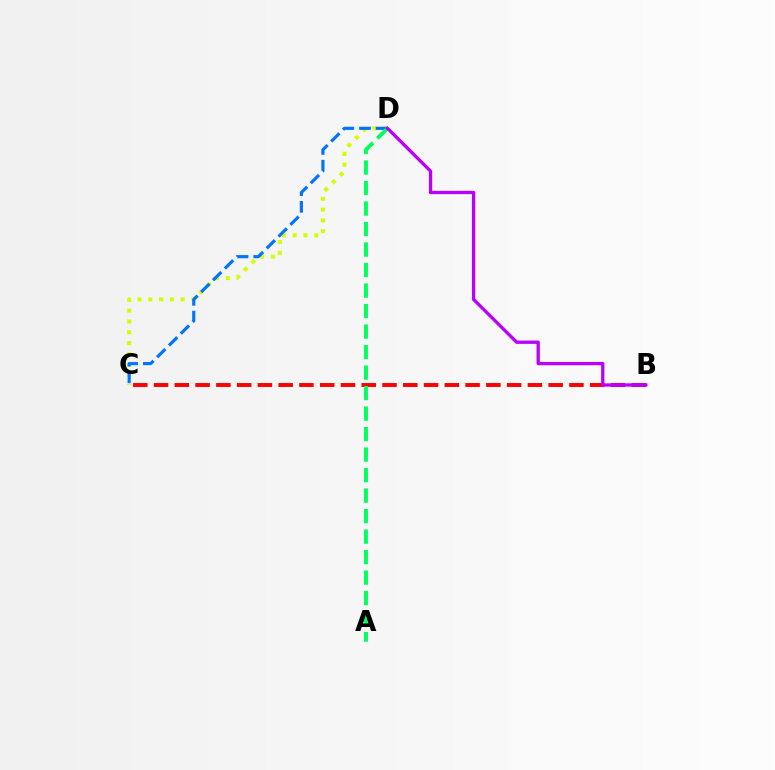{('C', 'D'): [{'color': '#d1ff00', 'line_style': 'dotted', 'thickness': 2.93}, {'color': '#0074ff', 'line_style': 'dashed', 'thickness': 2.27}], ('B', 'C'): [{'color': '#ff0000', 'line_style': 'dashed', 'thickness': 2.82}], ('A', 'D'): [{'color': '#00ff5c', 'line_style': 'dashed', 'thickness': 2.79}], ('B', 'D'): [{'color': '#b900ff', 'line_style': 'solid', 'thickness': 2.38}]}